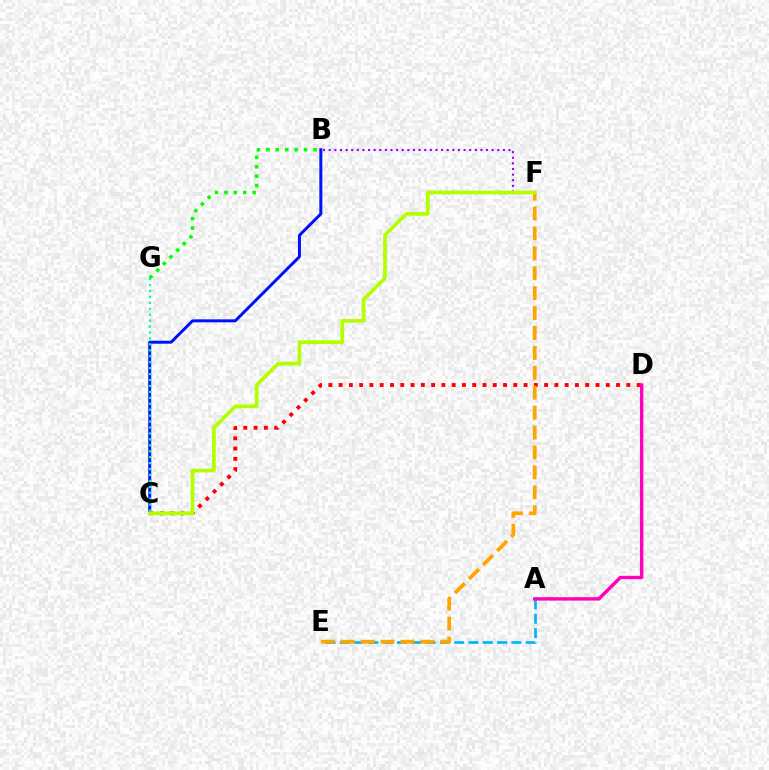{('C', 'D'): [{'color': '#ff0000', 'line_style': 'dotted', 'thickness': 2.79}], ('A', 'E'): [{'color': '#00b5ff', 'line_style': 'dashed', 'thickness': 1.94}], ('A', 'D'): [{'color': '#ff00bd', 'line_style': 'solid', 'thickness': 2.45}], ('B', 'F'): [{'color': '#9b00ff', 'line_style': 'dotted', 'thickness': 1.53}], ('B', 'G'): [{'color': '#08ff00', 'line_style': 'dotted', 'thickness': 2.56}], ('E', 'F'): [{'color': '#ffa500', 'line_style': 'dashed', 'thickness': 2.71}], ('B', 'C'): [{'color': '#0010ff', 'line_style': 'solid', 'thickness': 2.14}], ('C', 'G'): [{'color': '#00ff9d', 'line_style': 'dotted', 'thickness': 1.61}], ('C', 'F'): [{'color': '#b3ff00', 'line_style': 'solid', 'thickness': 2.66}]}